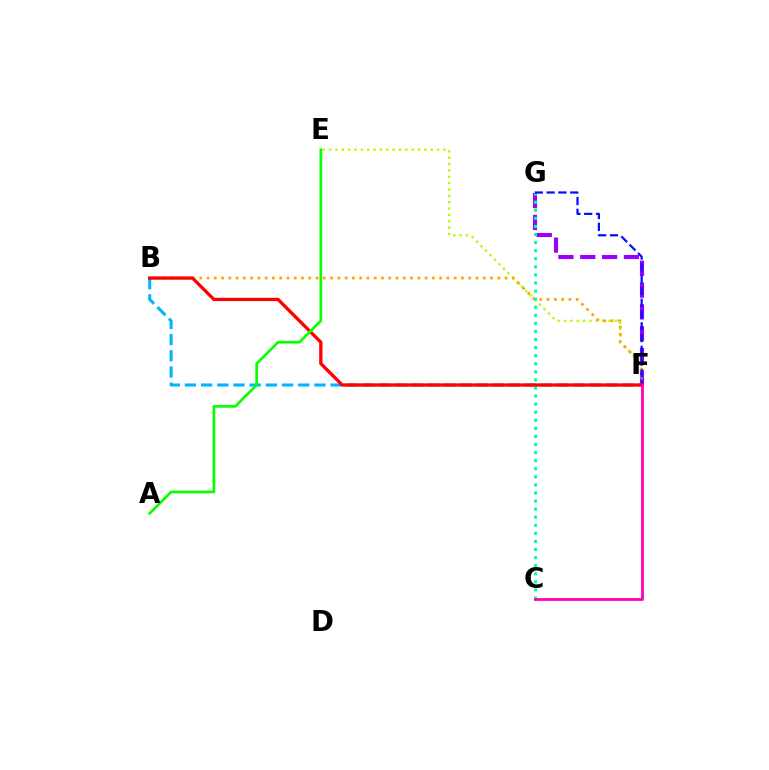{('F', 'G'): [{'color': '#9b00ff', 'line_style': 'dashed', 'thickness': 2.97}, {'color': '#0010ff', 'line_style': 'dashed', 'thickness': 1.6}], ('E', 'F'): [{'color': '#b3ff00', 'line_style': 'dotted', 'thickness': 1.73}], ('B', 'F'): [{'color': '#ffa500', 'line_style': 'dotted', 'thickness': 1.98}, {'color': '#00b5ff', 'line_style': 'dashed', 'thickness': 2.2}, {'color': '#ff0000', 'line_style': 'solid', 'thickness': 2.37}], ('C', 'G'): [{'color': '#00ff9d', 'line_style': 'dotted', 'thickness': 2.19}], ('A', 'E'): [{'color': '#08ff00', 'line_style': 'solid', 'thickness': 1.94}], ('C', 'F'): [{'color': '#ff00bd', 'line_style': 'solid', 'thickness': 2.0}]}